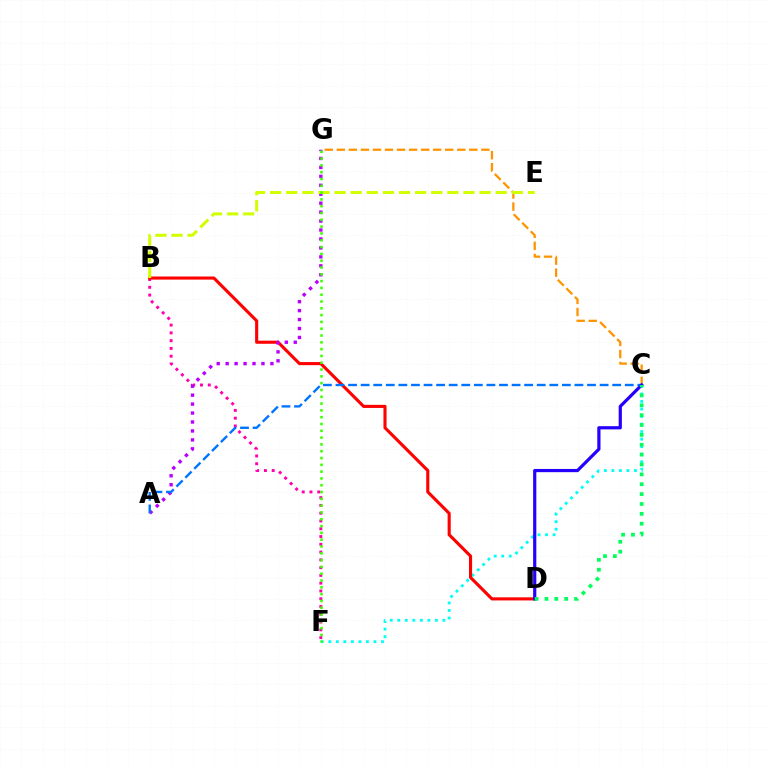{('B', 'F'): [{'color': '#ff00ac', 'line_style': 'dotted', 'thickness': 2.11}], ('C', 'F'): [{'color': '#00fff6', 'line_style': 'dotted', 'thickness': 2.05}], ('C', 'G'): [{'color': '#ff9400', 'line_style': 'dashed', 'thickness': 1.64}], ('B', 'D'): [{'color': '#ff0000', 'line_style': 'solid', 'thickness': 2.23}], ('A', 'G'): [{'color': '#b900ff', 'line_style': 'dotted', 'thickness': 2.43}], ('A', 'C'): [{'color': '#0074ff', 'line_style': 'dashed', 'thickness': 1.71}], ('C', 'D'): [{'color': '#2500ff', 'line_style': 'solid', 'thickness': 2.31}, {'color': '#00ff5c', 'line_style': 'dotted', 'thickness': 2.68}], ('B', 'E'): [{'color': '#d1ff00', 'line_style': 'dashed', 'thickness': 2.19}], ('F', 'G'): [{'color': '#3dff00', 'line_style': 'dotted', 'thickness': 1.85}]}